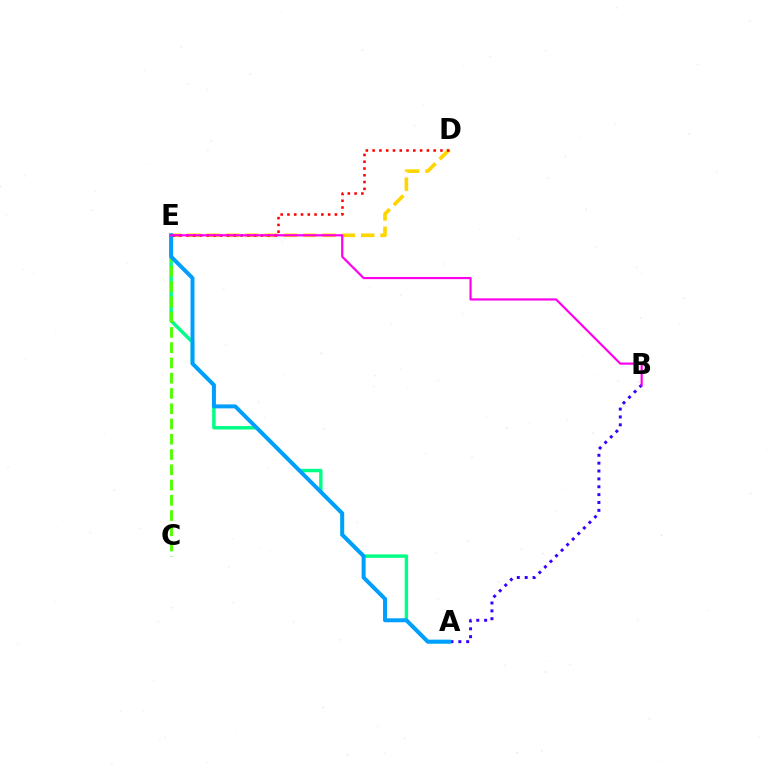{('A', 'E'): [{'color': '#00ff86', 'line_style': 'solid', 'thickness': 2.48}, {'color': '#009eff', 'line_style': 'solid', 'thickness': 2.85}], ('C', 'E'): [{'color': '#4fff00', 'line_style': 'dashed', 'thickness': 2.07}], ('A', 'B'): [{'color': '#3700ff', 'line_style': 'dotted', 'thickness': 2.14}], ('D', 'E'): [{'color': '#ffd500', 'line_style': 'dashed', 'thickness': 2.62}, {'color': '#ff0000', 'line_style': 'dotted', 'thickness': 1.84}], ('B', 'E'): [{'color': '#ff00ed', 'line_style': 'solid', 'thickness': 1.57}]}